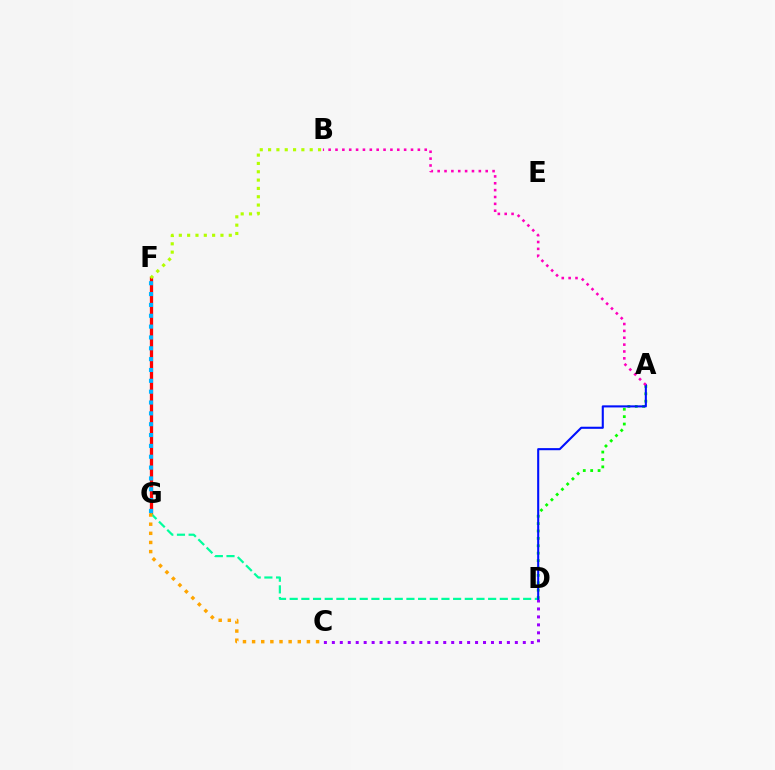{('C', 'D'): [{'color': '#9b00ff', 'line_style': 'dotted', 'thickness': 2.16}], ('F', 'G'): [{'color': '#ff0000', 'line_style': 'solid', 'thickness': 2.36}, {'color': '#00b5ff', 'line_style': 'dotted', 'thickness': 2.95}], ('A', 'D'): [{'color': '#08ff00', 'line_style': 'dotted', 'thickness': 2.01}, {'color': '#0010ff', 'line_style': 'solid', 'thickness': 1.51}], ('D', 'G'): [{'color': '#00ff9d', 'line_style': 'dashed', 'thickness': 1.59}], ('A', 'B'): [{'color': '#ff00bd', 'line_style': 'dotted', 'thickness': 1.86}], ('C', 'G'): [{'color': '#ffa500', 'line_style': 'dotted', 'thickness': 2.48}], ('B', 'F'): [{'color': '#b3ff00', 'line_style': 'dotted', 'thickness': 2.26}]}